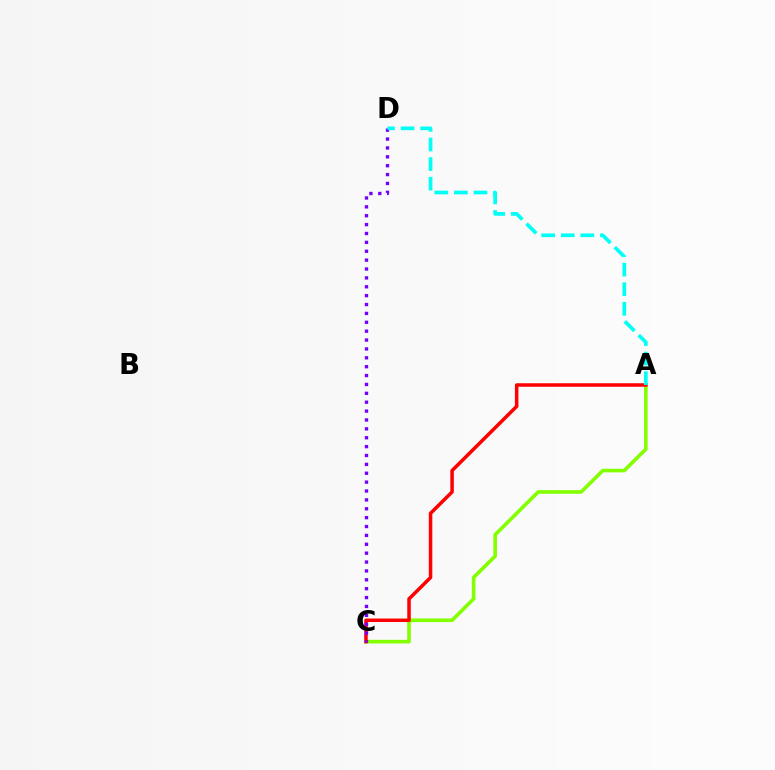{('A', 'C'): [{'color': '#84ff00', 'line_style': 'solid', 'thickness': 2.61}, {'color': '#ff0000', 'line_style': 'solid', 'thickness': 2.52}], ('C', 'D'): [{'color': '#7200ff', 'line_style': 'dotted', 'thickness': 2.41}], ('A', 'D'): [{'color': '#00fff6', 'line_style': 'dashed', 'thickness': 2.66}]}